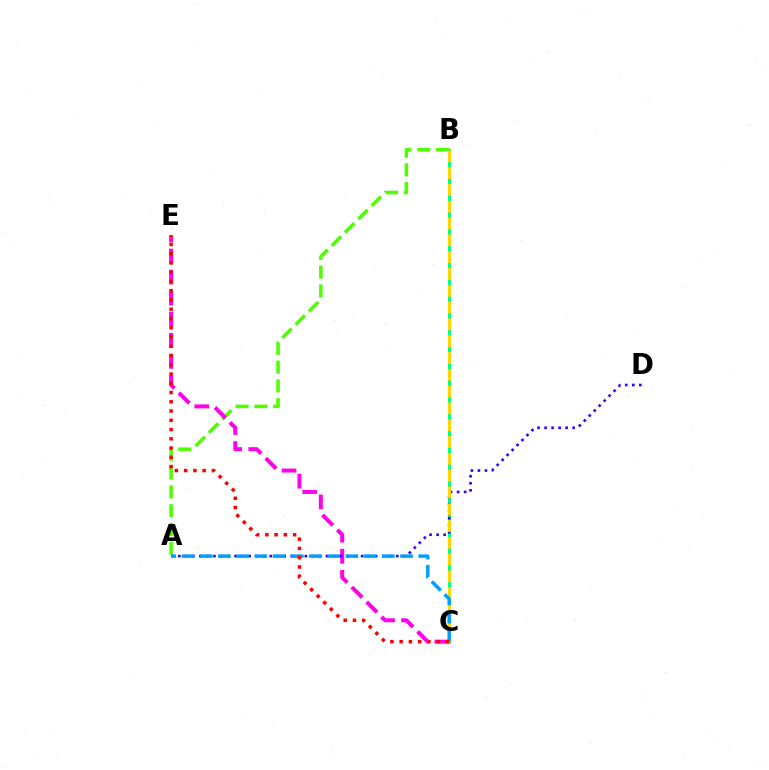{('A', 'B'): [{'color': '#4fff00', 'line_style': 'dashed', 'thickness': 2.55}], ('C', 'E'): [{'color': '#ff00ed', 'line_style': 'dashed', 'thickness': 2.86}, {'color': '#ff0000', 'line_style': 'dotted', 'thickness': 2.51}], ('B', 'C'): [{'color': '#00ff86', 'line_style': 'solid', 'thickness': 2.2}, {'color': '#ffd500', 'line_style': 'dashed', 'thickness': 2.28}], ('A', 'D'): [{'color': '#3700ff', 'line_style': 'dotted', 'thickness': 1.91}], ('A', 'C'): [{'color': '#009eff', 'line_style': 'dashed', 'thickness': 2.47}]}